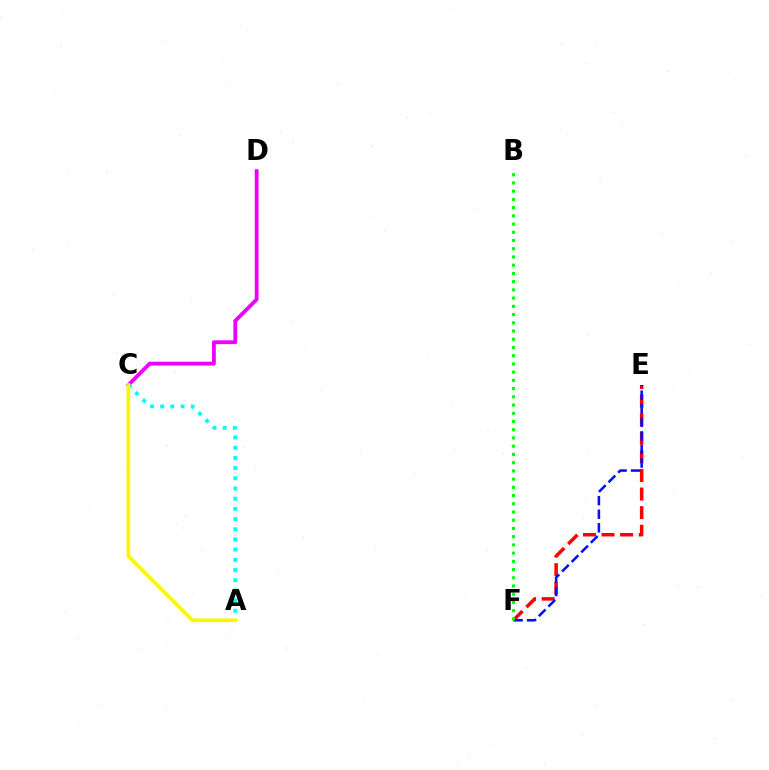{('E', 'F'): [{'color': '#ff0000', 'line_style': 'dashed', 'thickness': 2.52}, {'color': '#0010ff', 'line_style': 'dashed', 'thickness': 1.84}], ('C', 'D'): [{'color': '#ee00ff', 'line_style': 'solid', 'thickness': 2.75}], ('A', 'C'): [{'color': '#00fff6', 'line_style': 'dotted', 'thickness': 2.77}, {'color': '#fcf500', 'line_style': 'solid', 'thickness': 2.64}], ('B', 'F'): [{'color': '#08ff00', 'line_style': 'dotted', 'thickness': 2.24}]}